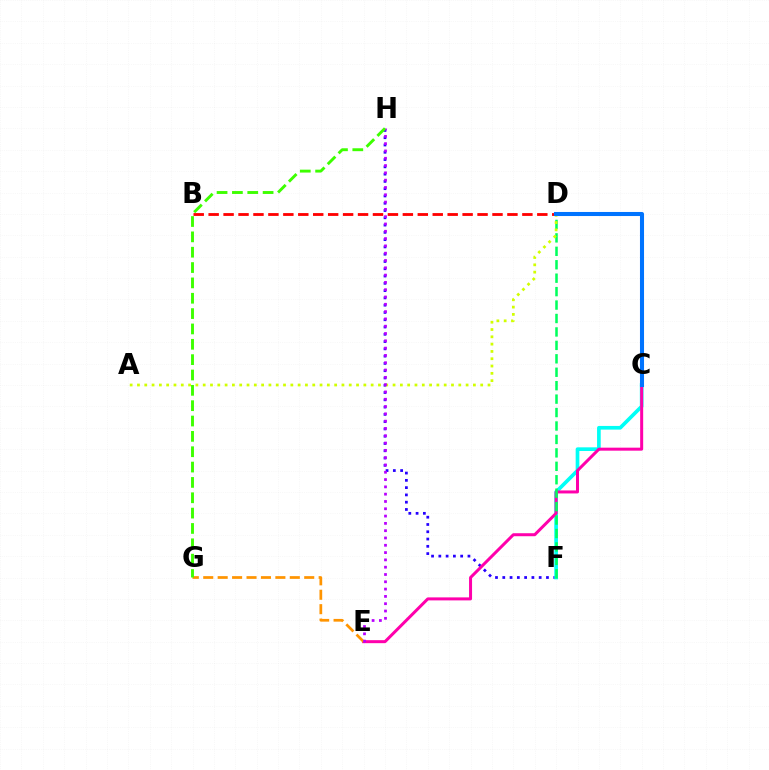{('F', 'H'): [{'color': '#2500ff', 'line_style': 'dotted', 'thickness': 1.98}], ('C', 'F'): [{'color': '#00fff6', 'line_style': 'solid', 'thickness': 2.64}], ('C', 'E'): [{'color': '#ff00ac', 'line_style': 'solid', 'thickness': 2.16}], ('D', 'F'): [{'color': '#00ff5c', 'line_style': 'dashed', 'thickness': 1.83}], ('A', 'D'): [{'color': '#d1ff00', 'line_style': 'dotted', 'thickness': 1.98}], ('E', 'G'): [{'color': '#ff9400', 'line_style': 'dashed', 'thickness': 1.96}], ('E', 'H'): [{'color': '#b900ff', 'line_style': 'dotted', 'thickness': 1.98}], ('B', 'D'): [{'color': '#ff0000', 'line_style': 'dashed', 'thickness': 2.03}], ('G', 'H'): [{'color': '#3dff00', 'line_style': 'dashed', 'thickness': 2.08}], ('C', 'D'): [{'color': '#0074ff', 'line_style': 'solid', 'thickness': 2.93}]}